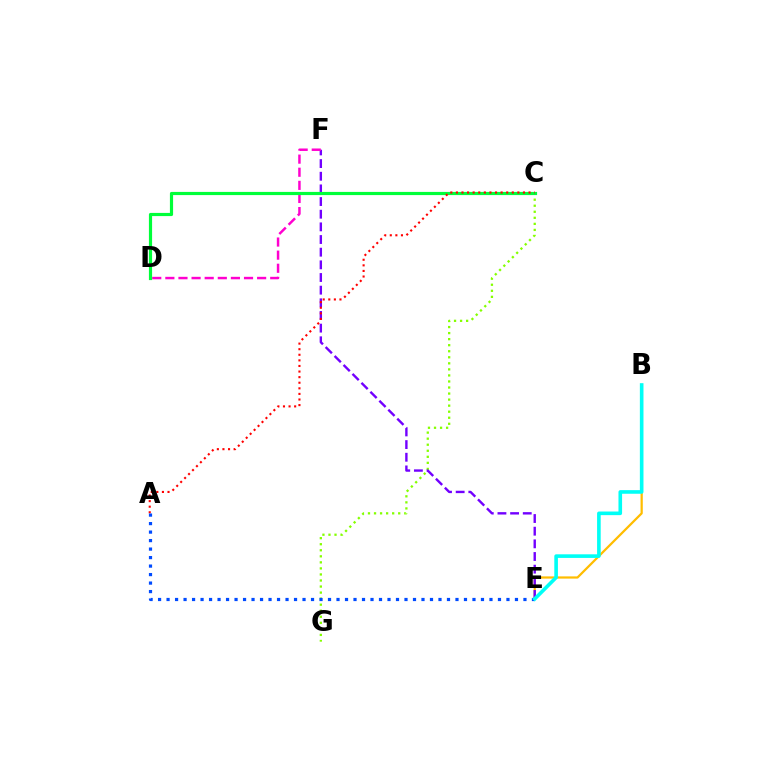{('B', 'E'): [{'color': '#ffbd00', 'line_style': 'solid', 'thickness': 1.6}, {'color': '#00fff6', 'line_style': 'solid', 'thickness': 2.6}], ('C', 'G'): [{'color': '#84ff00', 'line_style': 'dotted', 'thickness': 1.64}], ('E', 'F'): [{'color': '#7200ff', 'line_style': 'dashed', 'thickness': 1.72}], ('D', 'F'): [{'color': '#ff00cf', 'line_style': 'dashed', 'thickness': 1.78}], ('C', 'D'): [{'color': '#00ff39', 'line_style': 'solid', 'thickness': 2.29}], ('A', 'C'): [{'color': '#ff0000', 'line_style': 'dotted', 'thickness': 1.52}], ('A', 'E'): [{'color': '#004bff', 'line_style': 'dotted', 'thickness': 2.31}]}